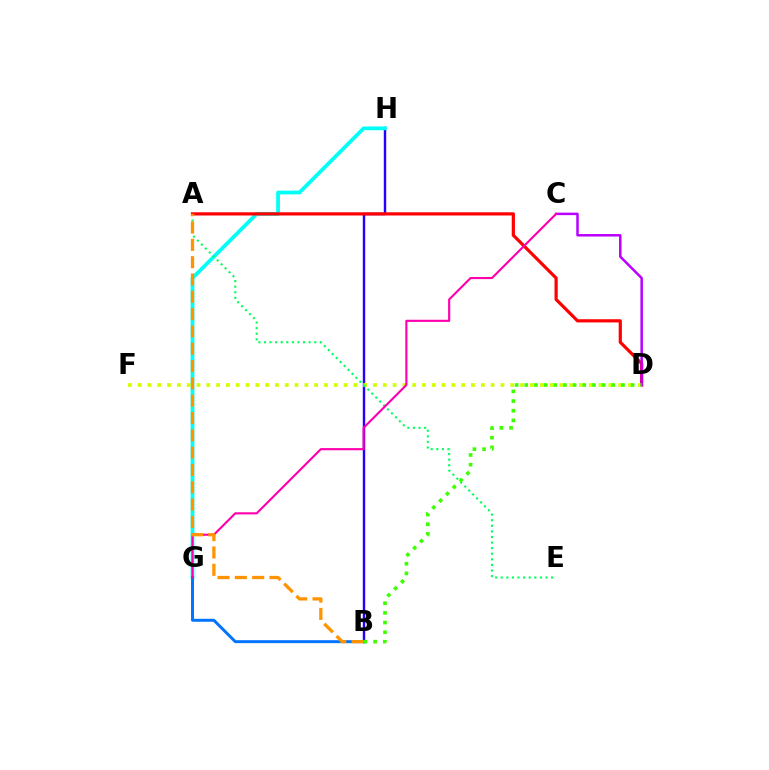{('B', 'H'): [{'color': '#2500ff', 'line_style': 'solid', 'thickness': 1.75}], ('G', 'H'): [{'color': '#00fff6', 'line_style': 'solid', 'thickness': 2.71}], ('A', 'D'): [{'color': '#ff0000', 'line_style': 'solid', 'thickness': 2.3}], ('D', 'F'): [{'color': '#d1ff00', 'line_style': 'dotted', 'thickness': 2.66}], ('C', 'D'): [{'color': '#b900ff', 'line_style': 'solid', 'thickness': 1.8}], ('B', 'G'): [{'color': '#0074ff', 'line_style': 'solid', 'thickness': 2.13}], ('A', 'E'): [{'color': '#00ff5c', 'line_style': 'dotted', 'thickness': 1.52}], ('C', 'G'): [{'color': '#ff00ac', 'line_style': 'solid', 'thickness': 1.54}], ('B', 'D'): [{'color': '#3dff00', 'line_style': 'dotted', 'thickness': 2.63}], ('A', 'B'): [{'color': '#ff9400', 'line_style': 'dashed', 'thickness': 2.35}]}